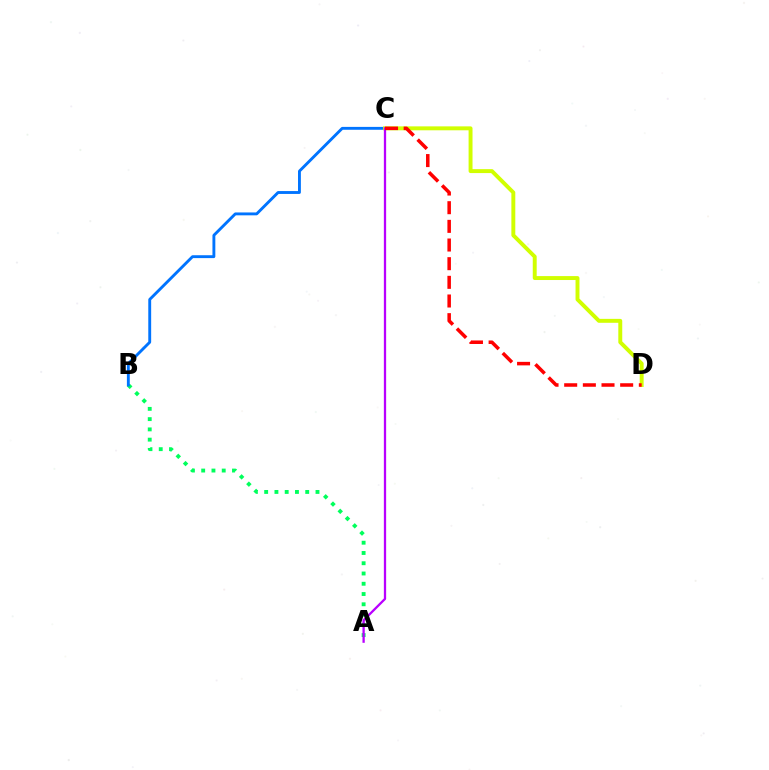{('A', 'B'): [{'color': '#00ff5c', 'line_style': 'dotted', 'thickness': 2.79}], ('B', 'C'): [{'color': '#0074ff', 'line_style': 'solid', 'thickness': 2.07}], ('C', 'D'): [{'color': '#d1ff00', 'line_style': 'solid', 'thickness': 2.83}, {'color': '#ff0000', 'line_style': 'dashed', 'thickness': 2.53}], ('A', 'C'): [{'color': '#b900ff', 'line_style': 'solid', 'thickness': 1.64}]}